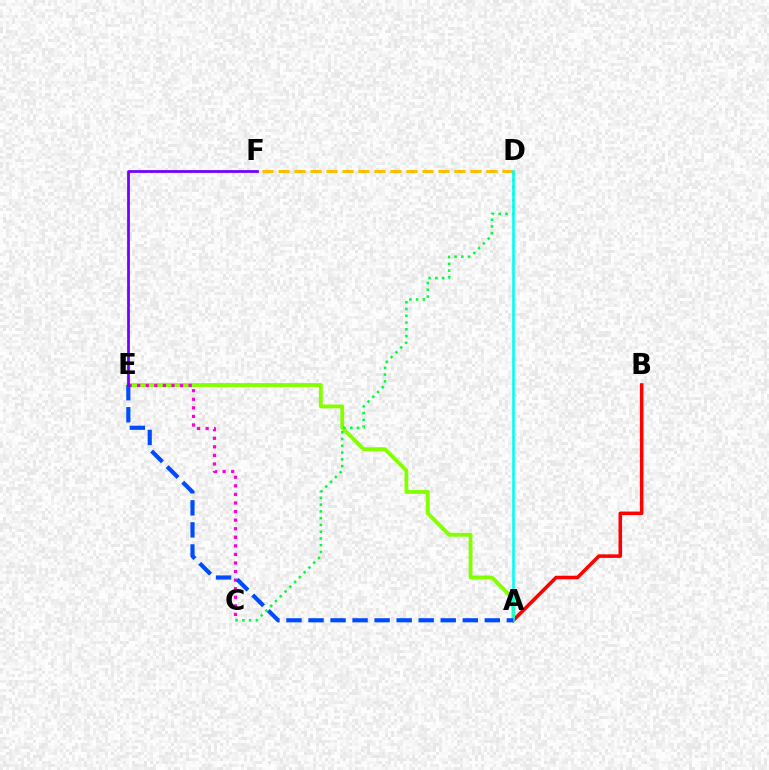{('A', 'E'): [{'color': '#84ff00', 'line_style': 'solid', 'thickness': 2.77}, {'color': '#004bff', 'line_style': 'dashed', 'thickness': 2.99}], ('C', 'E'): [{'color': '#ff00cf', 'line_style': 'dotted', 'thickness': 2.33}], ('C', 'D'): [{'color': '#00ff39', 'line_style': 'dotted', 'thickness': 1.84}], ('D', 'F'): [{'color': '#ffbd00', 'line_style': 'dashed', 'thickness': 2.17}], ('A', 'B'): [{'color': '#ff0000', 'line_style': 'solid', 'thickness': 2.56}], ('A', 'D'): [{'color': '#00fff6', 'line_style': 'solid', 'thickness': 1.87}], ('E', 'F'): [{'color': '#7200ff', 'line_style': 'solid', 'thickness': 1.98}]}